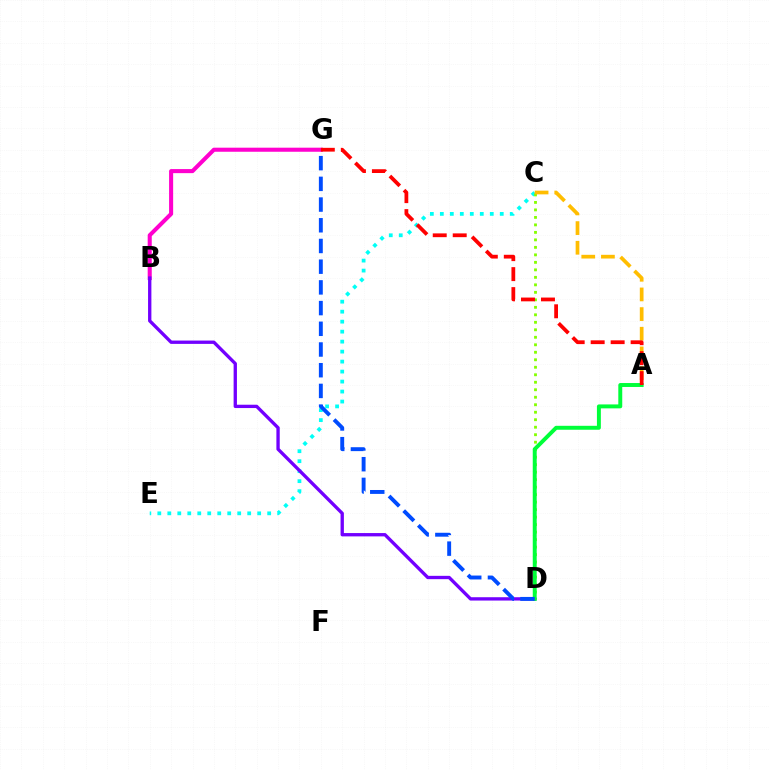{('C', 'E'): [{'color': '#00fff6', 'line_style': 'dotted', 'thickness': 2.71}], ('B', 'G'): [{'color': '#ff00cf', 'line_style': 'solid', 'thickness': 2.93}], ('C', 'D'): [{'color': '#84ff00', 'line_style': 'dotted', 'thickness': 2.04}], ('B', 'D'): [{'color': '#7200ff', 'line_style': 'solid', 'thickness': 2.4}], ('A', 'C'): [{'color': '#ffbd00', 'line_style': 'dashed', 'thickness': 2.67}], ('A', 'D'): [{'color': '#00ff39', 'line_style': 'solid', 'thickness': 2.84}], ('D', 'G'): [{'color': '#004bff', 'line_style': 'dashed', 'thickness': 2.81}], ('A', 'G'): [{'color': '#ff0000', 'line_style': 'dashed', 'thickness': 2.71}]}